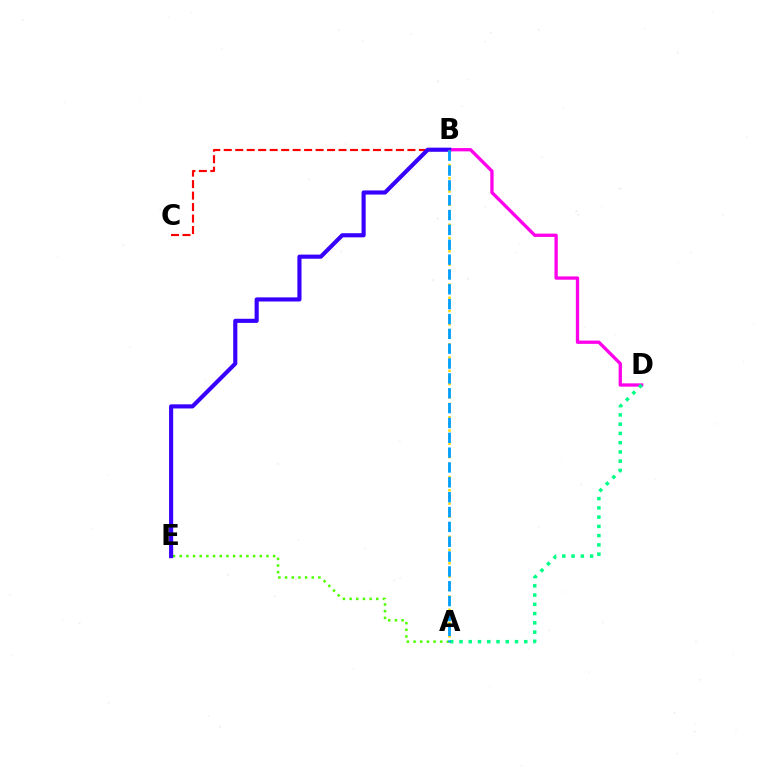{('B', 'C'): [{'color': '#ff0000', 'line_style': 'dashed', 'thickness': 1.56}], ('B', 'D'): [{'color': '#ff00ed', 'line_style': 'solid', 'thickness': 2.38}], ('A', 'E'): [{'color': '#4fff00', 'line_style': 'dotted', 'thickness': 1.81}], ('A', 'D'): [{'color': '#00ff86', 'line_style': 'dotted', 'thickness': 2.51}], ('B', 'E'): [{'color': '#3700ff', 'line_style': 'solid', 'thickness': 2.97}], ('A', 'B'): [{'color': '#ffd500', 'line_style': 'dotted', 'thickness': 1.8}, {'color': '#009eff', 'line_style': 'dashed', 'thickness': 2.02}]}